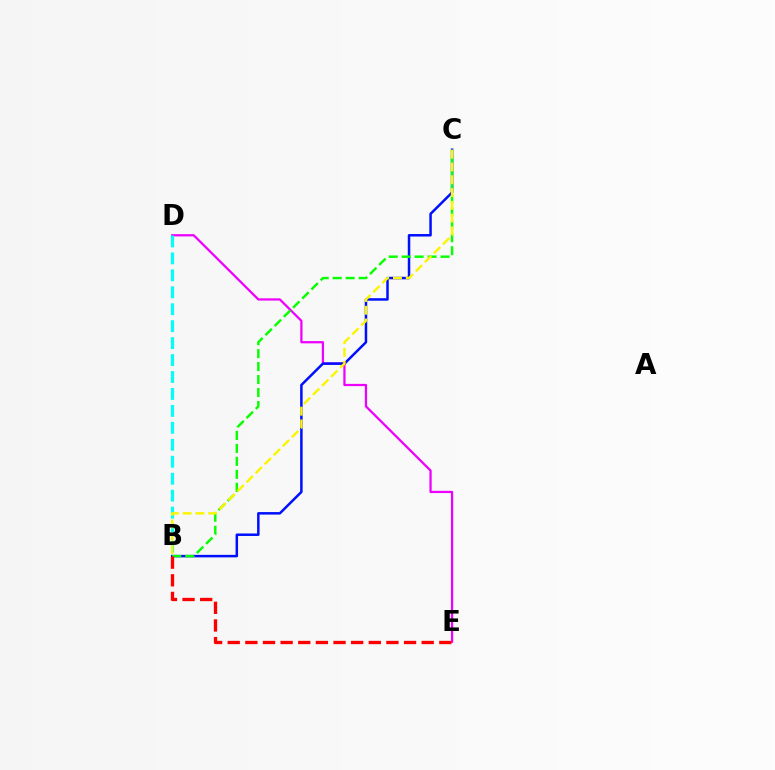{('D', 'E'): [{'color': '#ee00ff', 'line_style': 'solid', 'thickness': 1.62}], ('B', 'C'): [{'color': '#0010ff', 'line_style': 'solid', 'thickness': 1.8}, {'color': '#08ff00', 'line_style': 'dashed', 'thickness': 1.76}, {'color': '#fcf500', 'line_style': 'dashed', 'thickness': 1.74}], ('B', 'D'): [{'color': '#00fff6', 'line_style': 'dashed', 'thickness': 2.3}], ('B', 'E'): [{'color': '#ff0000', 'line_style': 'dashed', 'thickness': 2.4}]}